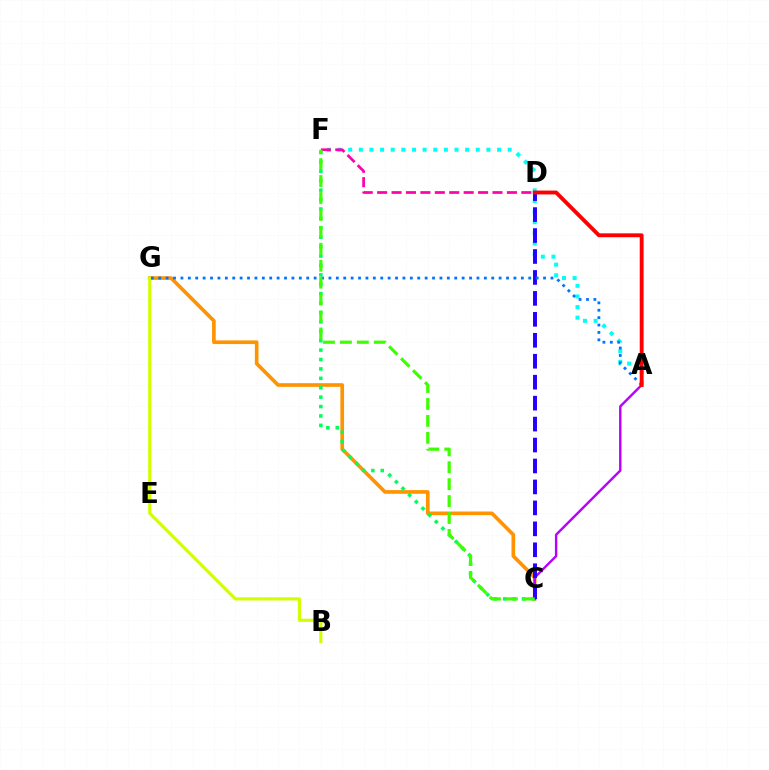{('C', 'G'): [{'color': '#ff9400', 'line_style': 'solid', 'thickness': 2.63}], ('A', 'C'): [{'color': '#b900ff', 'line_style': 'solid', 'thickness': 1.73}], ('A', 'F'): [{'color': '#00fff6', 'line_style': 'dotted', 'thickness': 2.89}], ('C', 'F'): [{'color': '#00ff5c', 'line_style': 'dotted', 'thickness': 2.56}, {'color': '#3dff00', 'line_style': 'dashed', 'thickness': 2.3}], ('C', 'D'): [{'color': '#2500ff', 'line_style': 'dashed', 'thickness': 2.85}], ('B', 'G'): [{'color': '#d1ff00', 'line_style': 'solid', 'thickness': 2.26}], ('A', 'G'): [{'color': '#0074ff', 'line_style': 'dotted', 'thickness': 2.01}], ('A', 'D'): [{'color': '#ff0000', 'line_style': 'solid', 'thickness': 2.78}], ('D', 'F'): [{'color': '#ff00ac', 'line_style': 'dashed', 'thickness': 1.96}]}